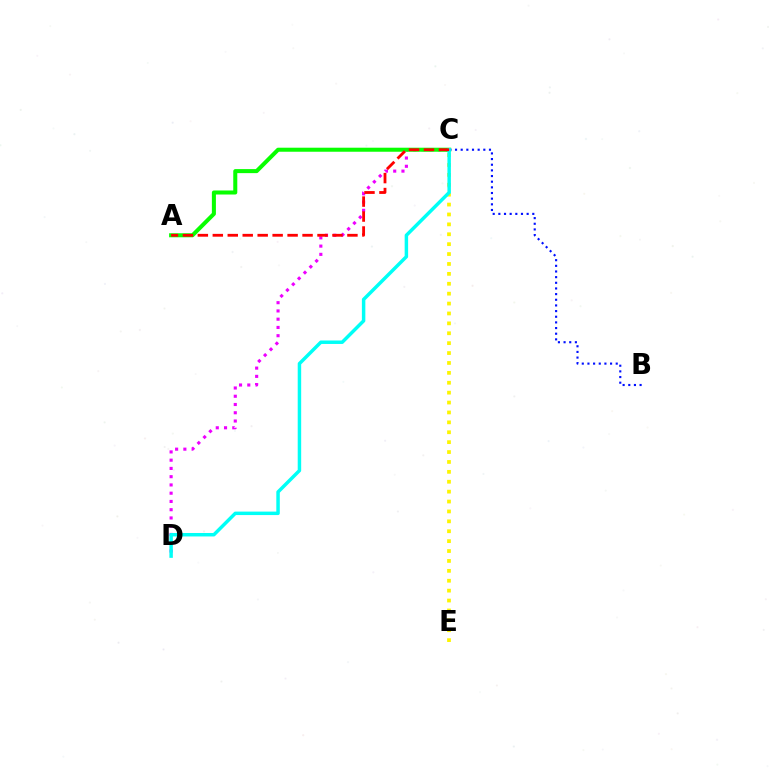{('C', 'D'): [{'color': '#ee00ff', 'line_style': 'dotted', 'thickness': 2.24}, {'color': '#00fff6', 'line_style': 'solid', 'thickness': 2.5}], ('A', 'C'): [{'color': '#08ff00', 'line_style': 'solid', 'thickness': 2.9}, {'color': '#ff0000', 'line_style': 'dashed', 'thickness': 2.03}], ('C', 'E'): [{'color': '#fcf500', 'line_style': 'dotted', 'thickness': 2.69}], ('B', 'C'): [{'color': '#0010ff', 'line_style': 'dotted', 'thickness': 1.54}]}